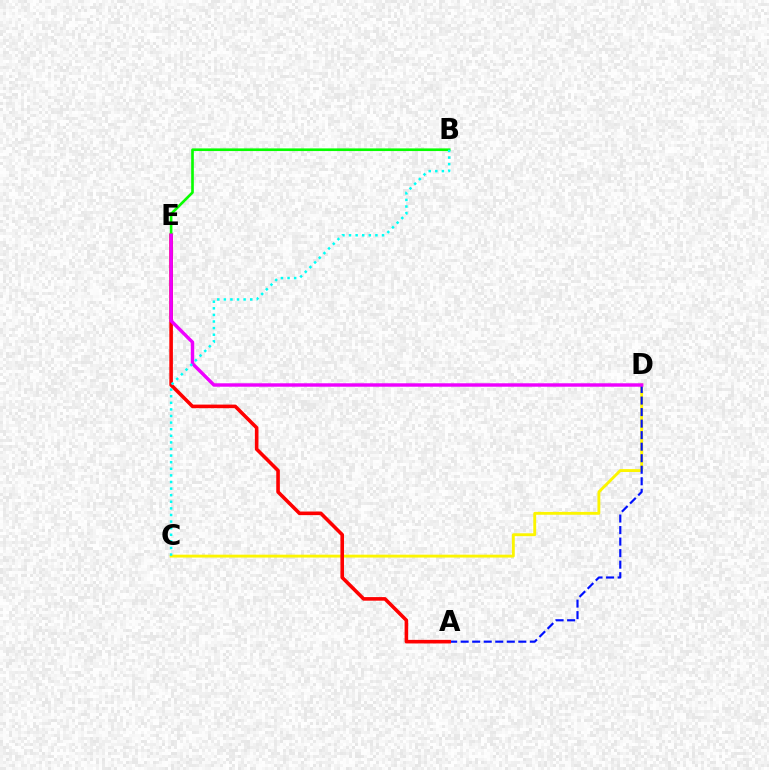{('C', 'D'): [{'color': '#fcf500', 'line_style': 'solid', 'thickness': 2.07}], ('A', 'D'): [{'color': '#0010ff', 'line_style': 'dashed', 'thickness': 1.57}], ('A', 'E'): [{'color': '#ff0000', 'line_style': 'solid', 'thickness': 2.58}], ('B', 'E'): [{'color': '#08ff00', 'line_style': 'solid', 'thickness': 1.91}], ('D', 'E'): [{'color': '#ee00ff', 'line_style': 'solid', 'thickness': 2.47}], ('B', 'C'): [{'color': '#00fff6', 'line_style': 'dotted', 'thickness': 1.79}]}